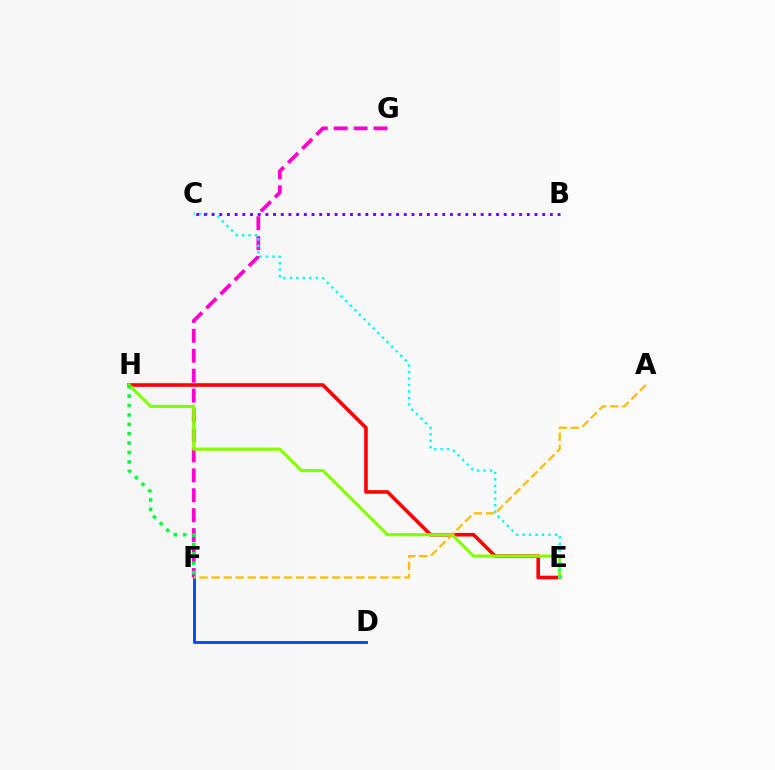{('E', 'H'): [{'color': '#ff0000', 'line_style': 'solid', 'thickness': 2.59}, {'color': '#84ff00', 'line_style': 'solid', 'thickness': 2.26}], ('D', 'F'): [{'color': '#004bff', 'line_style': 'solid', 'thickness': 2.09}], ('F', 'G'): [{'color': '#ff00cf', 'line_style': 'dashed', 'thickness': 2.71}], ('C', 'E'): [{'color': '#00fff6', 'line_style': 'dotted', 'thickness': 1.76}], ('B', 'C'): [{'color': '#7200ff', 'line_style': 'dotted', 'thickness': 2.09}], ('A', 'F'): [{'color': '#ffbd00', 'line_style': 'dashed', 'thickness': 1.64}], ('F', 'H'): [{'color': '#00ff39', 'line_style': 'dotted', 'thickness': 2.55}]}